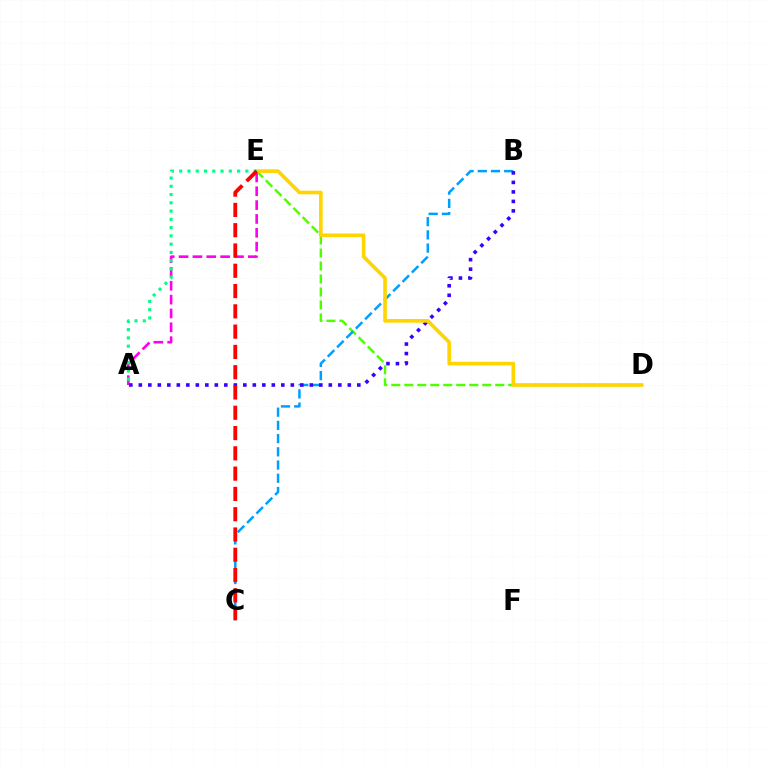{('A', 'E'): [{'color': '#ff00ed', 'line_style': 'dashed', 'thickness': 1.88}, {'color': '#00ff86', 'line_style': 'dotted', 'thickness': 2.25}], ('D', 'E'): [{'color': '#4fff00', 'line_style': 'dashed', 'thickness': 1.77}, {'color': '#ffd500', 'line_style': 'solid', 'thickness': 2.62}], ('B', 'C'): [{'color': '#009eff', 'line_style': 'dashed', 'thickness': 1.8}], ('A', 'B'): [{'color': '#3700ff', 'line_style': 'dotted', 'thickness': 2.58}], ('C', 'E'): [{'color': '#ff0000', 'line_style': 'dashed', 'thickness': 2.76}]}